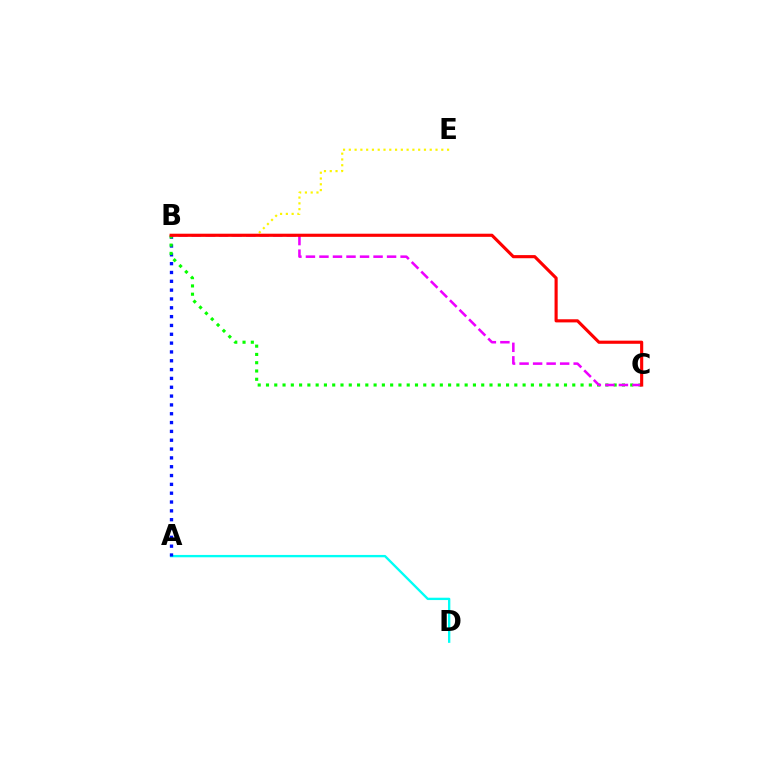{('A', 'D'): [{'color': '#00fff6', 'line_style': 'solid', 'thickness': 1.69}], ('B', 'E'): [{'color': '#fcf500', 'line_style': 'dotted', 'thickness': 1.57}], ('A', 'B'): [{'color': '#0010ff', 'line_style': 'dotted', 'thickness': 2.4}], ('B', 'C'): [{'color': '#08ff00', 'line_style': 'dotted', 'thickness': 2.25}, {'color': '#ee00ff', 'line_style': 'dashed', 'thickness': 1.84}, {'color': '#ff0000', 'line_style': 'solid', 'thickness': 2.25}]}